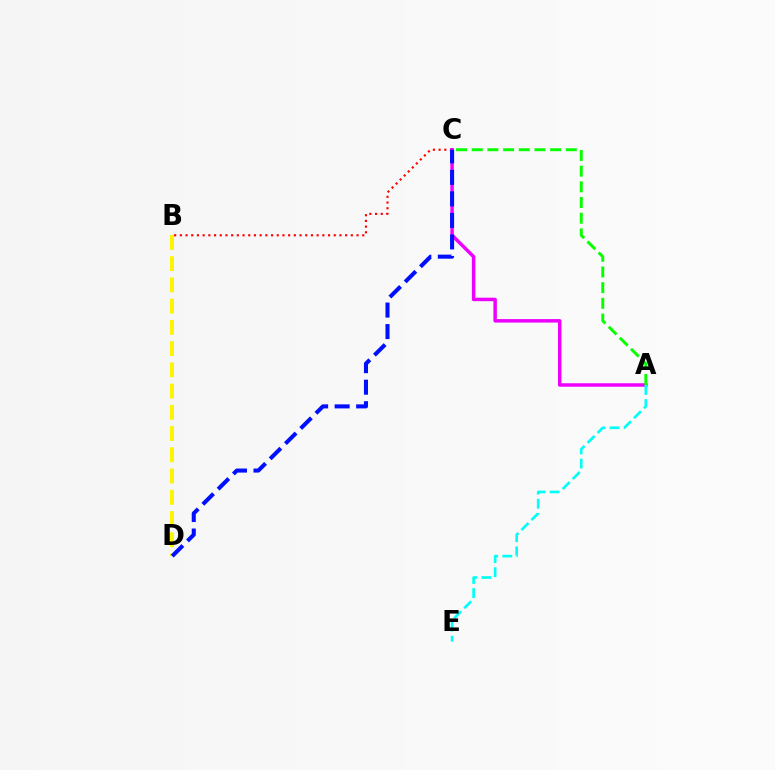{('B', 'D'): [{'color': '#fcf500', 'line_style': 'dashed', 'thickness': 2.88}], ('B', 'C'): [{'color': '#ff0000', 'line_style': 'dotted', 'thickness': 1.55}], ('A', 'C'): [{'color': '#ee00ff', 'line_style': 'solid', 'thickness': 2.51}, {'color': '#08ff00', 'line_style': 'dashed', 'thickness': 2.13}], ('C', 'D'): [{'color': '#0010ff', 'line_style': 'dashed', 'thickness': 2.92}], ('A', 'E'): [{'color': '#00fff6', 'line_style': 'dashed', 'thickness': 1.92}]}